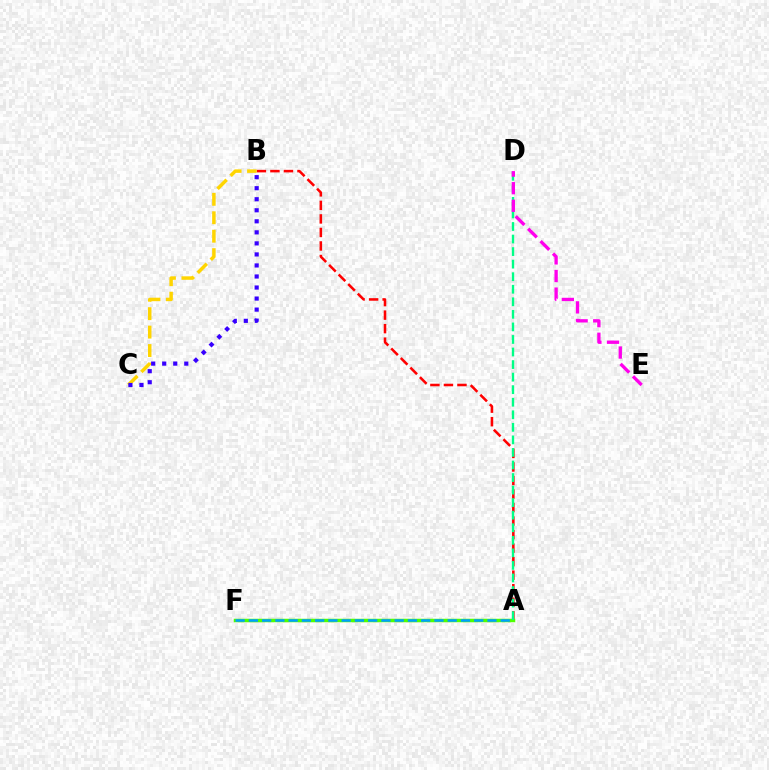{('A', 'B'): [{'color': '#ff0000', 'line_style': 'dashed', 'thickness': 1.84}], ('A', 'F'): [{'color': '#4fff00', 'line_style': 'solid', 'thickness': 2.51}, {'color': '#009eff', 'line_style': 'dashed', 'thickness': 1.8}], ('A', 'D'): [{'color': '#00ff86', 'line_style': 'dashed', 'thickness': 1.71}], ('B', 'C'): [{'color': '#ffd500', 'line_style': 'dashed', 'thickness': 2.51}, {'color': '#3700ff', 'line_style': 'dotted', 'thickness': 3.0}], ('D', 'E'): [{'color': '#ff00ed', 'line_style': 'dashed', 'thickness': 2.39}]}